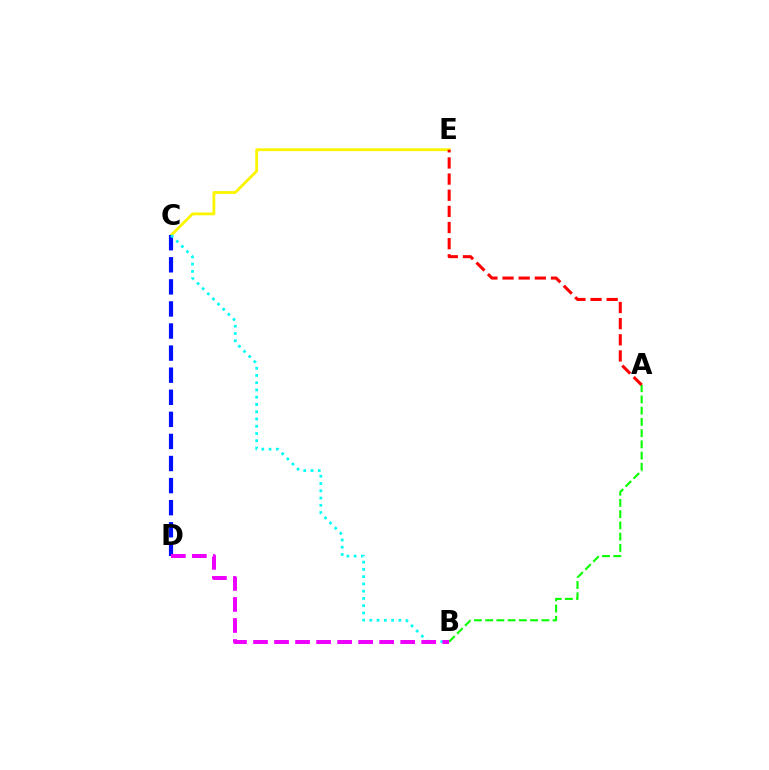{('C', 'E'): [{'color': '#fcf500', 'line_style': 'solid', 'thickness': 2.03}], ('C', 'D'): [{'color': '#0010ff', 'line_style': 'dashed', 'thickness': 3.0}], ('B', 'C'): [{'color': '#00fff6', 'line_style': 'dotted', 'thickness': 1.97}], ('A', 'B'): [{'color': '#08ff00', 'line_style': 'dashed', 'thickness': 1.53}], ('A', 'E'): [{'color': '#ff0000', 'line_style': 'dashed', 'thickness': 2.19}], ('B', 'D'): [{'color': '#ee00ff', 'line_style': 'dashed', 'thickness': 2.86}]}